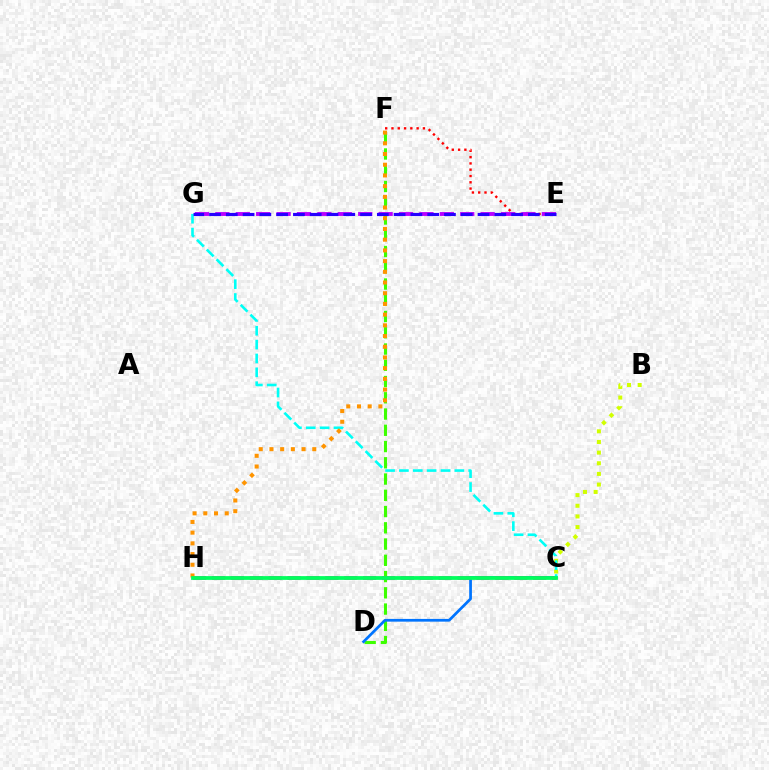{('D', 'F'): [{'color': '#3dff00', 'line_style': 'dashed', 'thickness': 2.21}], ('E', 'F'): [{'color': '#ff0000', 'line_style': 'dotted', 'thickness': 1.71}], ('C', 'D'): [{'color': '#0074ff', 'line_style': 'solid', 'thickness': 1.97}], ('B', 'C'): [{'color': '#d1ff00', 'line_style': 'dotted', 'thickness': 2.89}], ('E', 'G'): [{'color': '#b900ff', 'line_style': 'dashed', 'thickness': 2.77}, {'color': '#2500ff', 'line_style': 'dashed', 'thickness': 2.28}], ('C', 'H'): [{'color': '#ff00ac', 'line_style': 'dashed', 'thickness': 2.57}, {'color': '#00ff5c', 'line_style': 'solid', 'thickness': 2.72}], ('C', 'G'): [{'color': '#00fff6', 'line_style': 'dashed', 'thickness': 1.88}], ('F', 'H'): [{'color': '#ff9400', 'line_style': 'dotted', 'thickness': 2.91}]}